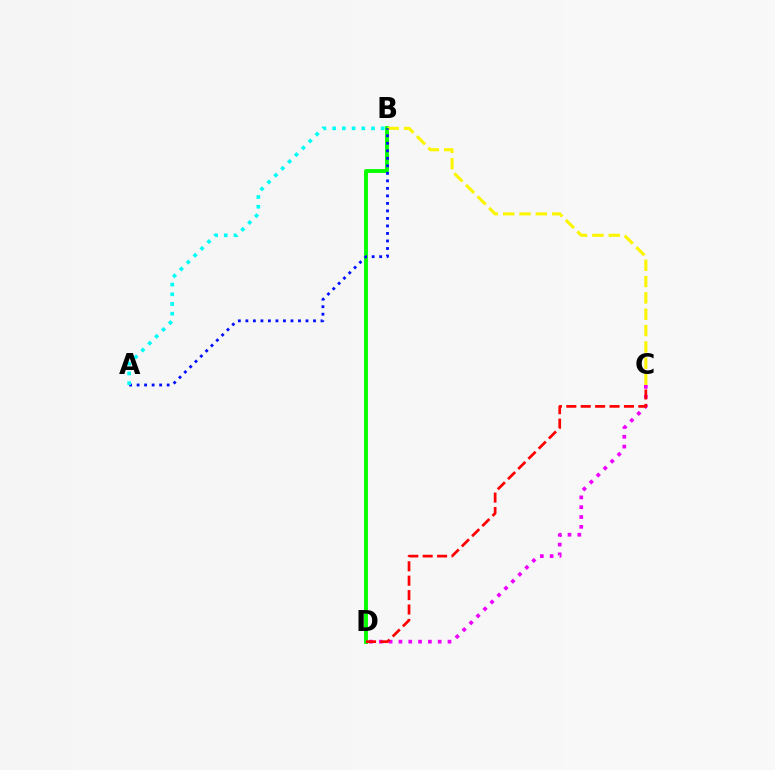{('C', 'D'): [{'color': '#ee00ff', 'line_style': 'dotted', 'thickness': 2.67}, {'color': '#ff0000', 'line_style': 'dashed', 'thickness': 1.96}], ('B', 'D'): [{'color': '#08ff00', 'line_style': 'solid', 'thickness': 2.79}], ('B', 'C'): [{'color': '#fcf500', 'line_style': 'dashed', 'thickness': 2.22}], ('A', 'B'): [{'color': '#0010ff', 'line_style': 'dotted', 'thickness': 2.04}, {'color': '#00fff6', 'line_style': 'dotted', 'thickness': 2.64}]}